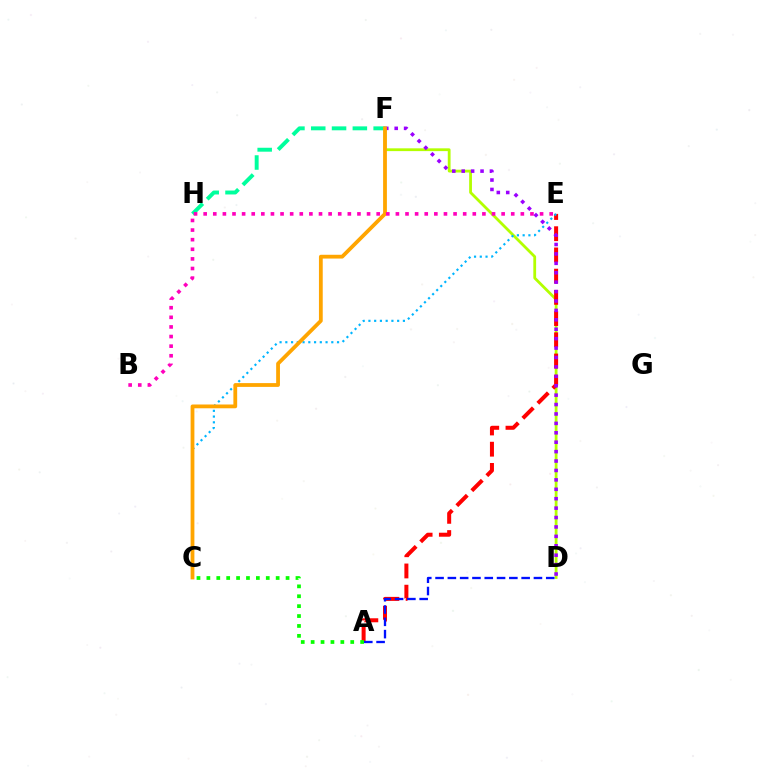{('D', 'F'): [{'color': '#b3ff00', 'line_style': 'solid', 'thickness': 2.01}, {'color': '#9b00ff', 'line_style': 'dotted', 'thickness': 2.56}], ('A', 'E'): [{'color': '#ff0000', 'line_style': 'dashed', 'thickness': 2.88}], ('A', 'D'): [{'color': '#0010ff', 'line_style': 'dashed', 'thickness': 1.67}], ('A', 'C'): [{'color': '#08ff00', 'line_style': 'dotted', 'thickness': 2.69}], ('F', 'H'): [{'color': '#00ff9d', 'line_style': 'dashed', 'thickness': 2.83}], ('C', 'E'): [{'color': '#00b5ff', 'line_style': 'dotted', 'thickness': 1.56}], ('C', 'F'): [{'color': '#ffa500', 'line_style': 'solid', 'thickness': 2.73}], ('B', 'E'): [{'color': '#ff00bd', 'line_style': 'dotted', 'thickness': 2.61}]}